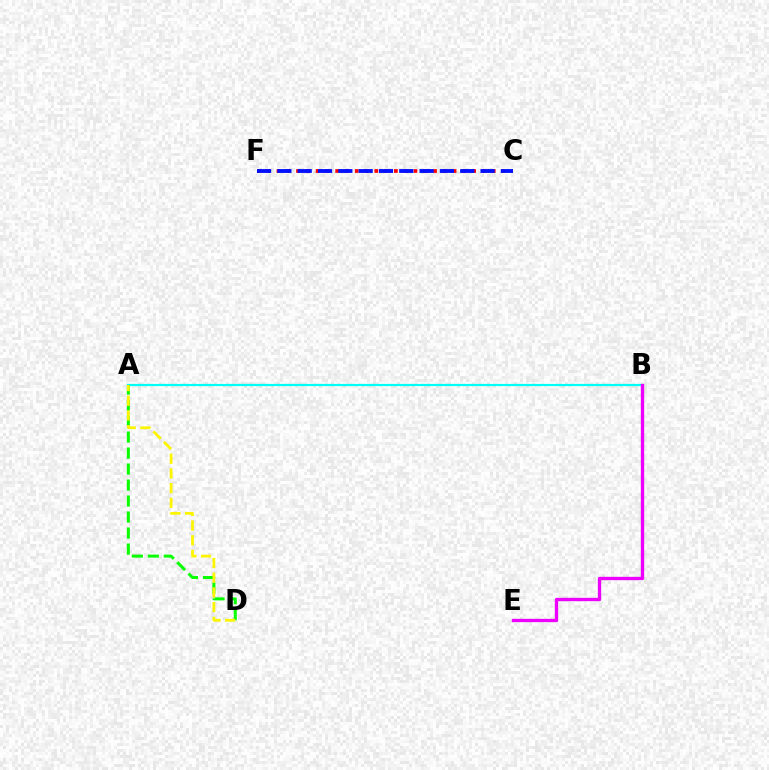{('A', 'B'): [{'color': '#00fff6', 'line_style': 'solid', 'thickness': 1.61}], ('C', 'F'): [{'color': '#ff0000', 'line_style': 'dotted', 'thickness': 2.66}, {'color': '#0010ff', 'line_style': 'dashed', 'thickness': 2.76}], ('B', 'E'): [{'color': '#ee00ff', 'line_style': 'solid', 'thickness': 2.4}], ('A', 'D'): [{'color': '#08ff00', 'line_style': 'dashed', 'thickness': 2.17}, {'color': '#fcf500', 'line_style': 'dashed', 'thickness': 2.0}]}